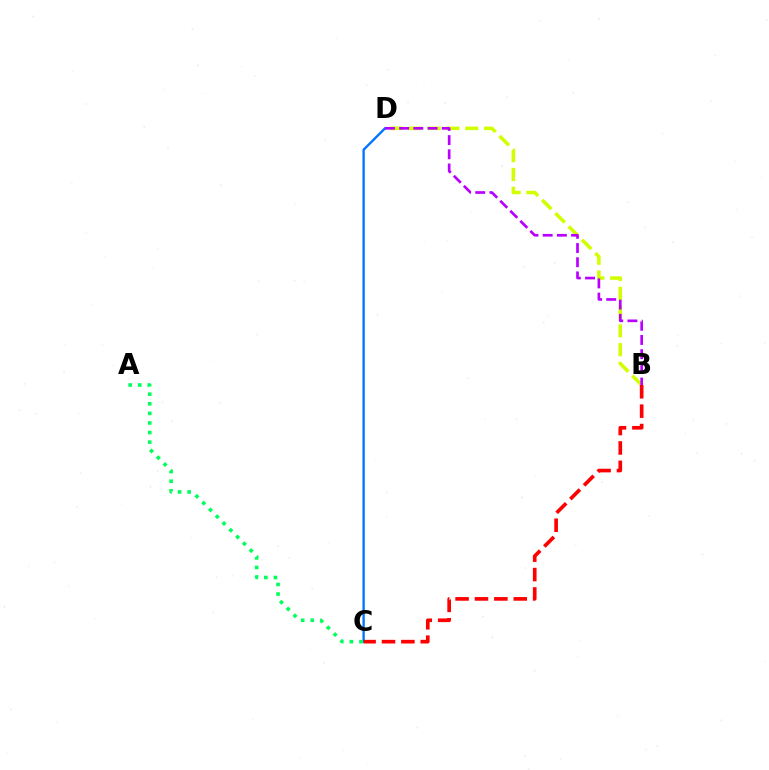{('C', 'D'): [{'color': '#0074ff', 'line_style': 'solid', 'thickness': 1.68}], ('A', 'C'): [{'color': '#00ff5c', 'line_style': 'dotted', 'thickness': 2.61}], ('B', 'D'): [{'color': '#d1ff00', 'line_style': 'dashed', 'thickness': 2.56}, {'color': '#b900ff', 'line_style': 'dashed', 'thickness': 1.93}], ('B', 'C'): [{'color': '#ff0000', 'line_style': 'dashed', 'thickness': 2.63}]}